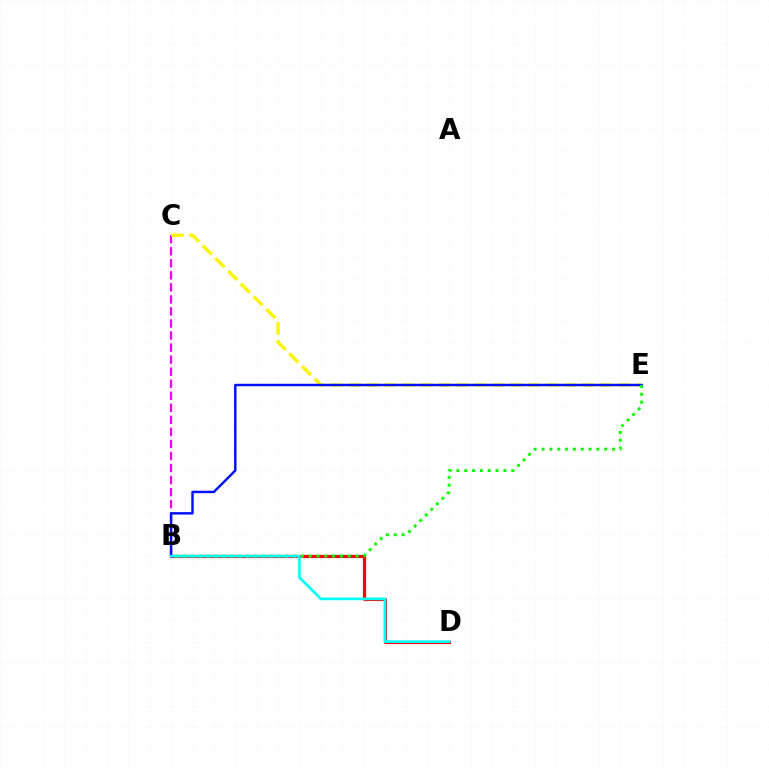{('B', 'C'): [{'color': '#ee00ff', 'line_style': 'dashed', 'thickness': 1.64}], ('B', 'D'): [{'color': '#ff0000', 'line_style': 'solid', 'thickness': 2.28}, {'color': '#00fff6', 'line_style': 'solid', 'thickness': 1.89}], ('C', 'E'): [{'color': '#fcf500', 'line_style': 'dashed', 'thickness': 2.44}], ('B', 'E'): [{'color': '#0010ff', 'line_style': 'solid', 'thickness': 1.76}, {'color': '#08ff00', 'line_style': 'dotted', 'thickness': 2.13}]}